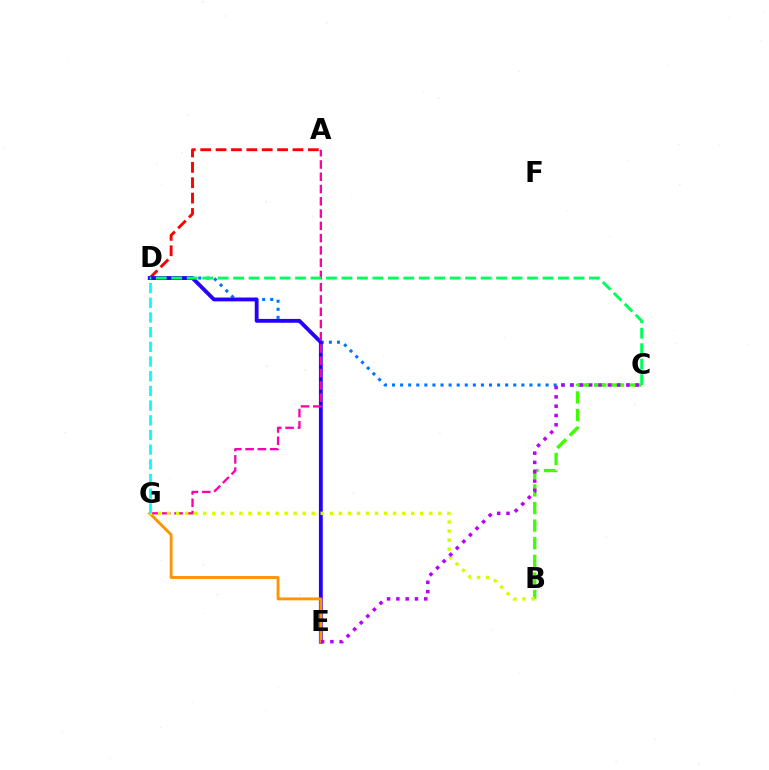{('C', 'D'): [{'color': '#0074ff', 'line_style': 'dotted', 'thickness': 2.2}, {'color': '#00ff5c', 'line_style': 'dashed', 'thickness': 2.1}], ('B', 'C'): [{'color': '#3dff00', 'line_style': 'dashed', 'thickness': 2.39}], ('A', 'D'): [{'color': '#ff0000', 'line_style': 'dashed', 'thickness': 2.09}], ('D', 'E'): [{'color': '#2500ff', 'line_style': 'solid', 'thickness': 2.76}], ('A', 'G'): [{'color': '#ff00ac', 'line_style': 'dashed', 'thickness': 1.67}], ('E', 'G'): [{'color': '#ff9400', 'line_style': 'solid', 'thickness': 2.07}], ('B', 'G'): [{'color': '#d1ff00', 'line_style': 'dotted', 'thickness': 2.46}], ('D', 'G'): [{'color': '#00fff6', 'line_style': 'dashed', 'thickness': 1.99}], ('C', 'E'): [{'color': '#b900ff', 'line_style': 'dotted', 'thickness': 2.53}]}